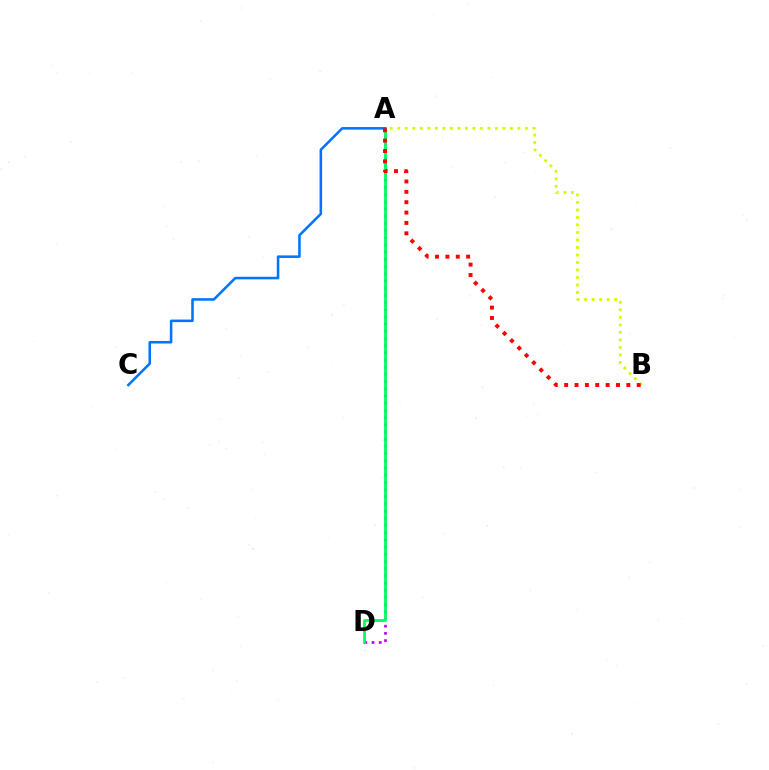{('A', 'D'): [{'color': '#b900ff', 'line_style': 'dotted', 'thickness': 1.95}, {'color': '#00ff5c', 'line_style': 'solid', 'thickness': 2.01}], ('A', 'B'): [{'color': '#d1ff00', 'line_style': 'dotted', 'thickness': 2.04}, {'color': '#ff0000', 'line_style': 'dotted', 'thickness': 2.82}], ('A', 'C'): [{'color': '#0074ff', 'line_style': 'solid', 'thickness': 1.84}]}